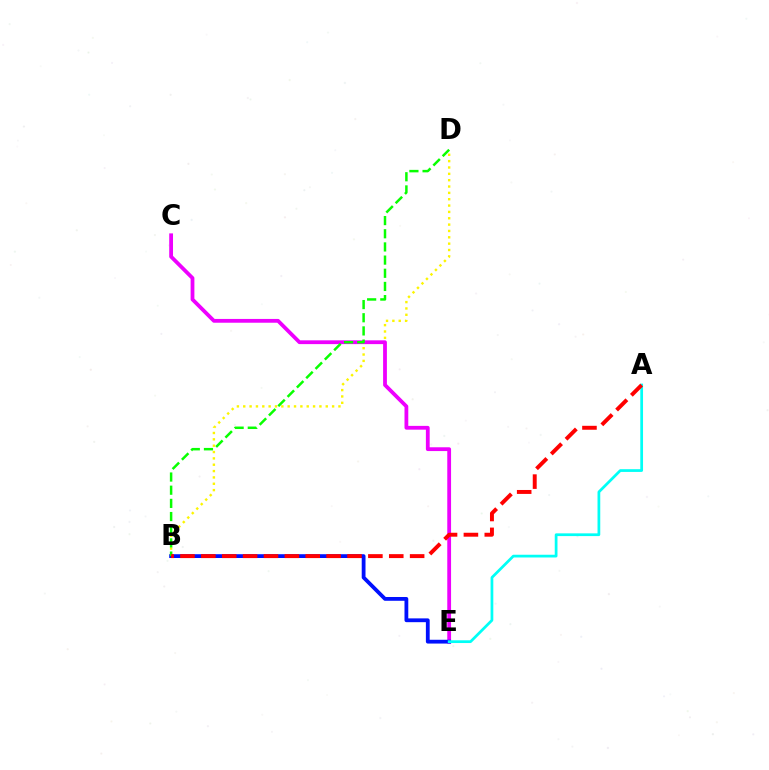{('B', 'D'): [{'color': '#fcf500', 'line_style': 'dotted', 'thickness': 1.72}, {'color': '#08ff00', 'line_style': 'dashed', 'thickness': 1.79}], ('C', 'E'): [{'color': '#ee00ff', 'line_style': 'solid', 'thickness': 2.73}], ('B', 'E'): [{'color': '#0010ff', 'line_style': 'solid', 'thickness': 2.73}], ('A', 'E'): [{'color': '#00fff6', 'line_style': 'solid', 'thickness': 1.97}], ('A', 'B'): [{'color': '#ff0000', 'line_style': 'dashed', 'thickness': 2.84}]}